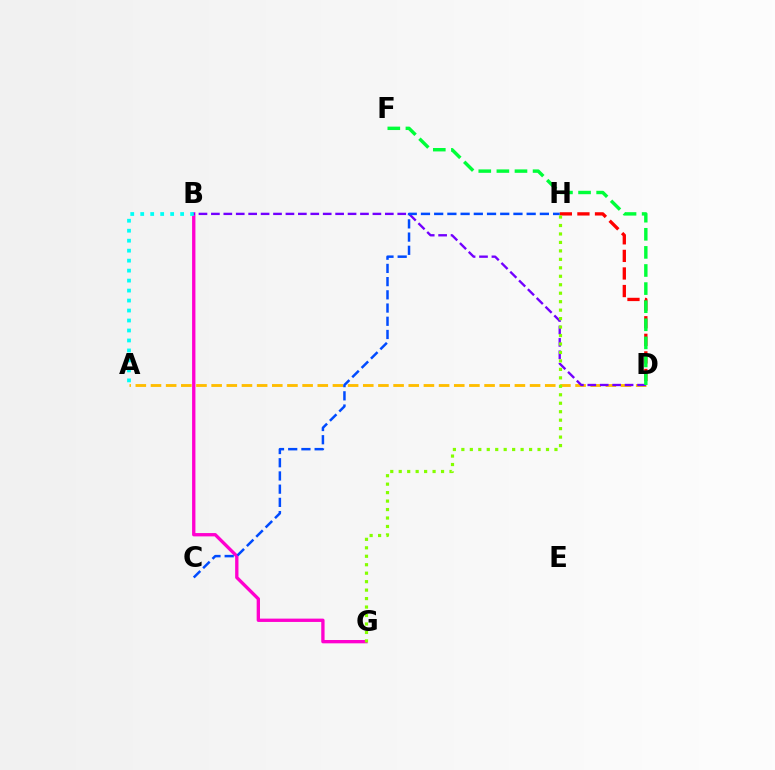{('B', 'G'): [{'color': '#ff00cf', 'line_style': 'solid', 'thickness': 2.39}], ('A', 'D'): [{'color': '#ffbd00', 'line_style': 'dashed', 'thickness': 2.06}], ('D', 'H'): [{'color': '#ff0000', 'line_style': 'dashed', 'thickness': 2.39}], ('A', 'B'): [{'color': '#00fff6', 'line_style': 'dotted', 'thickness': 2.71}], ('B', 'D'): [{'color': '#7200ff', 'line_style': 'dashed', 'thickness': 1.69}], ('C', 'H'): [{'color': '#004bff', 'line_style': 'dashed', 'thickness': 1.79}], ('G', 'H'): [{'color': '#84ff00', 'line_style': 'dotted', 'thickness': 2.3}], ('D', 'F'): [{'color': '#00ff39', 'line_style': 'dashed', 'thickness': 2.46}]}